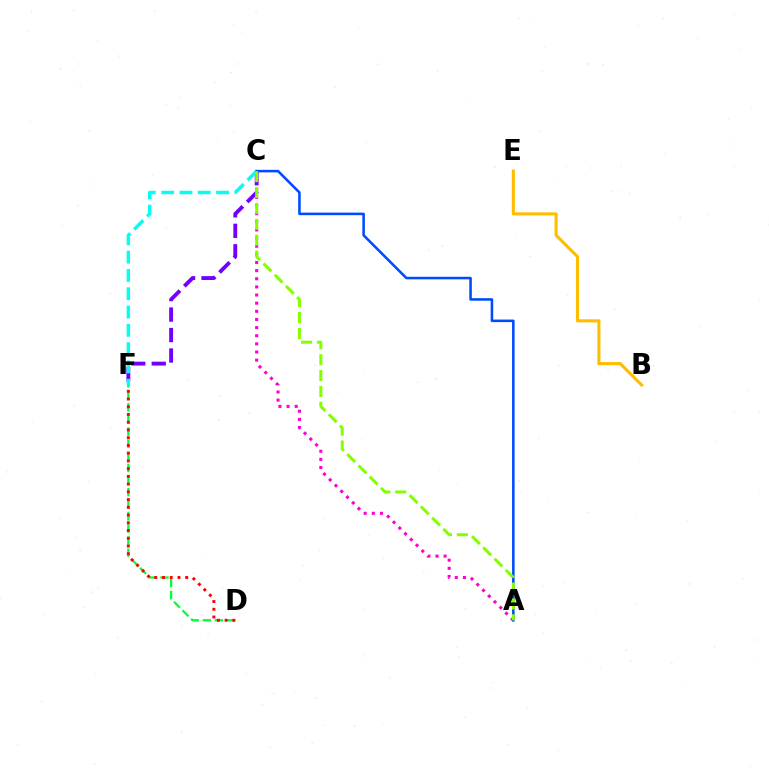{('A', 'C'): [{'color': '#ff00cf', 'line_style': 'dotted', 'thickness': 2.21}, {'color': '#004bff', 'line_style': 'solid', 'thickness': 1.84}, {'color': '#84ff00', 'line_style': 'dashed', 'thickness': 2.16}], ('D', 'F'): [{'color': '#00ff39', 'line_style': 'dashed', 'thickness': 1.64}, {'color': '#ff0000', 'line_style': 'dotted', 'thickness': 2.1}], ('B', 'E'): [{'color': '#ffbd00', 'line_style': 'solid', 'thickness': 2.24}], ('C', 'F'): [{'color': '#7200ff', 'line_style': 'dashed', 'thickness': 2.78}, {'color': '#00fff6', 'line_style': 'dashed', 'thickness': 2.49}]}